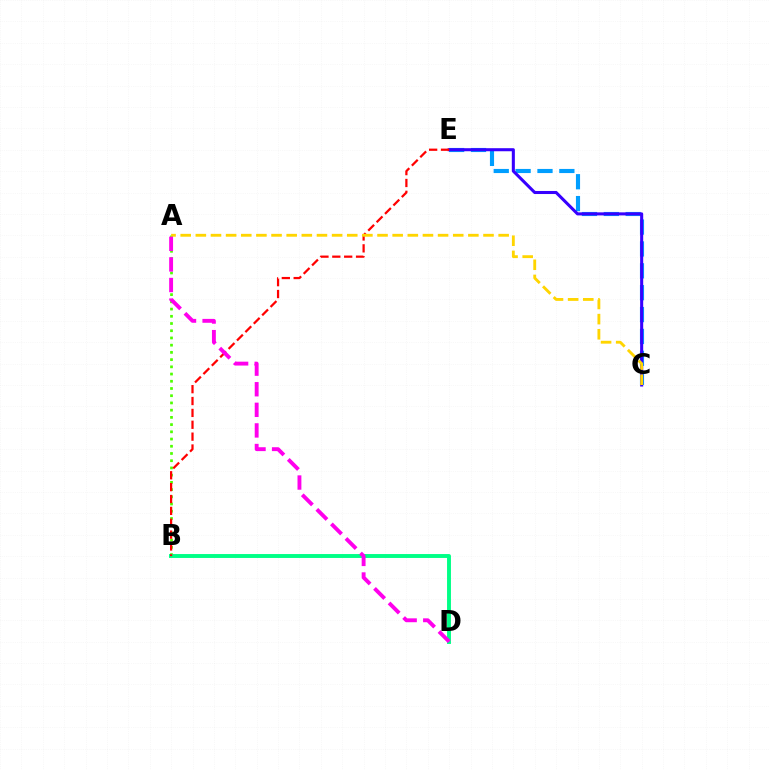{('A', 'B'): [{'color': '#4fff00', 'line_style': 'dotted', 'thickness': 1.96}], ('B', 'D'): [{'color': '#00ff86', 'line_style': 'solid', 'thickness': 2.81}], ('C', 'E'): [{'color': '#009eff', 'line_style': 'dashed', 'thickness': 2.97}, {'color': '#3700ff', 'line_style': 'solid', 'thickness': 2.2}], ('B', 'E'): [{'color': '#ff0000', 'line_style': 'dashed', 'thickness': 1.61}], ('A', 'C'): [{'color': '#ffd500', 'line_style': 'dashed', 'thickness': 2.06}], ('A', 'D'): [{'color': '#ff00ed', 'line_style': 'dashed', 'thickness': 2.8}]}